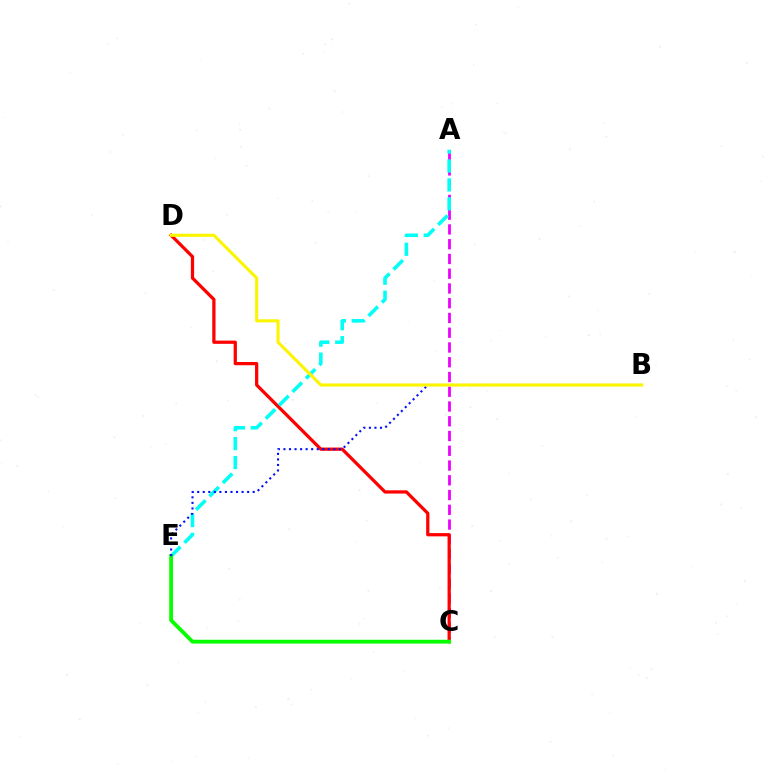{('A', 'C'): [{'color': '#ee00ff', 'line_style': 'dashed', 'thickness': 2.0}], ('C', 'D'): [{'color': '#ff0000', 'line_style': 'solid', 'thickness': 2.34}], ('A', 'E'): [{'color': '#00fff6', 'line_style': 'dashed', 'thickness': 2.57}], ('C', 'E'): [{'color': '#08ff00', 'line_style': 'solid', 'thickness': 2.75}], ('B', 'E'): [{'color': '#0010ff', 'line_style': 'dotted', 'thickness': 1.51}], ('B', 'D'): [{'color': '#fcf500', 'line_style': 'solid', 'thickness': 2.23}]}